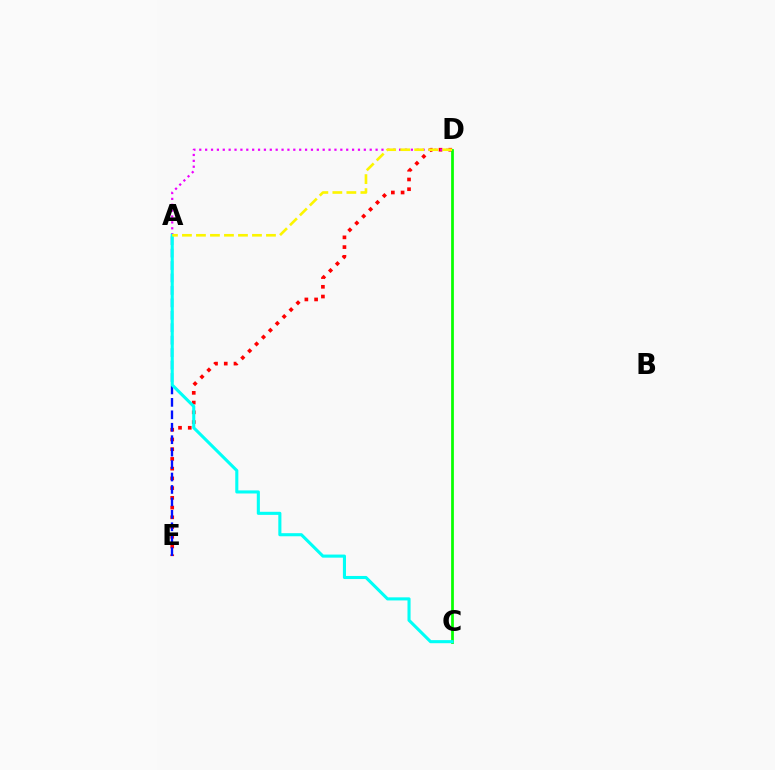{('D', 'E'): [{'color': '#ff0000', 'line_style': 'dotted', 'thickness': 2.64}], ('A', 'D'): [{'color': '#ee00ff', 'line_style': 'dotted', 'thickness': 1.6}, {'color': '#fcf500', 'line_style': 'dashed', 'thickness': 1.9}], ('A', 'E'): [{'color': '#0010ff', 'line_style': 'dashed', 'thickness': 1.69}], ('C', 'D'): [{'color': '#08ff00', 'line_style': 'solid', 'thickness': 1.97}], ('A', 'C'): [{'color': '#00fff6', 'line_style': 'solid', 'thickness': 2.22}]}